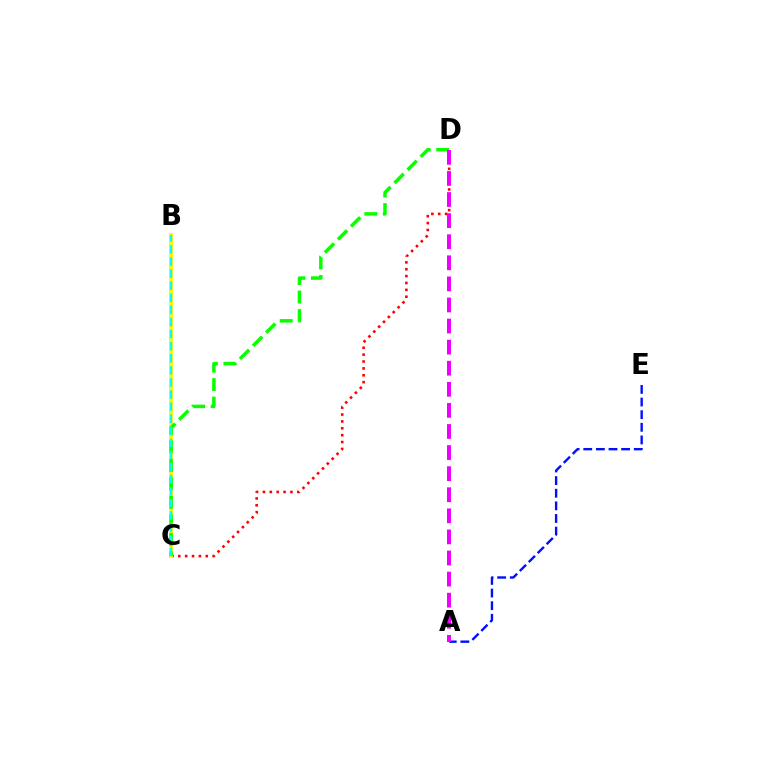{('C', 'D'): [{'color': '#ff0000', 'line_style': 'dotted', 'thickness': 1.87}, {'color': '#08ff00', 'line_style': 'dashed', 'thickness': 2.51}], ('A', 'E'): [{'color': '#0010ff', 'line_style': 'dashed', 'thickness': 1.72}], ('B', 'C'): [{'color': '#fcf500', 'line_style': 'solid', 'thickness': 2.79}, {'color': '#00fff6', 'line_style': 'dashed', 'thickness': 1.64}], ('A', 'D'): [{'color': '#ee00ff', 'line_style': 'dashed', 'thickness': 2.86}]}